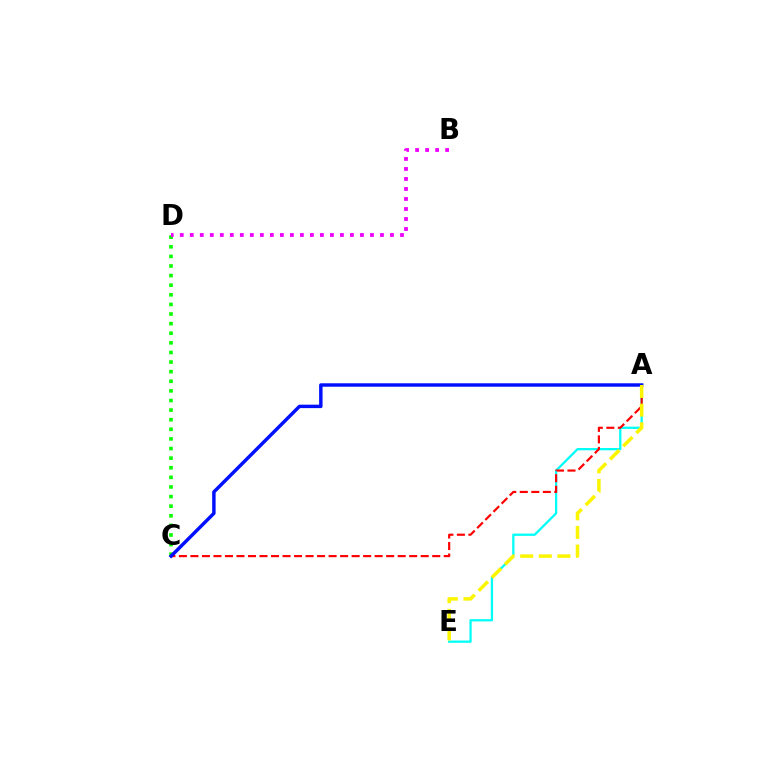{('C', 'D'): [{'color': '#08ff00', 'line_style': 'dotted', 'thickness': 2.61}], ('A', 'E'): [{'color': '#00fff6', 'line_style': 'solid', 'thickness': 1.64}, {'color': '#fcf500', 'line_style': 'dashed', 'thickness': 2.53}], ('B', 'D'): [{'color': '#ee00ff', 'line_style': 'dotted', 'thickness': 2.72}], ('A', 'C'): [{'color': '#ff0000', 'line_style': 'dashed', 'thickness': 1.56}, {'color': '#0010ff', 'line_style': 'solid', 'thickness': 2.48}]}